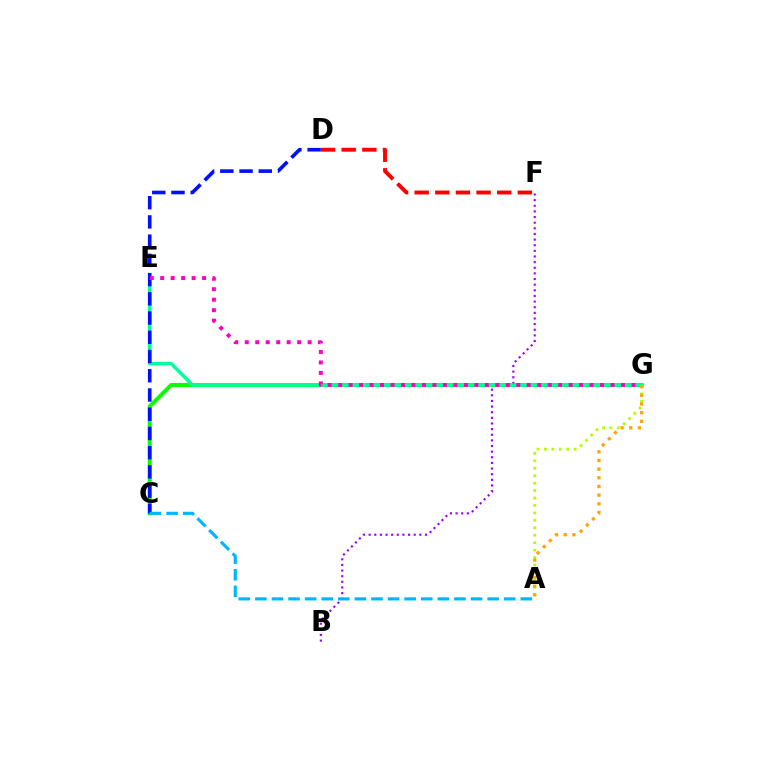{('C', 'G'): [{'color': '#08ff00', 'line_style': 'solid', 'thickness': 2.85}], ('B', 'F'): [{'color': '#9b00ff', 'line_style': 'dotted', 'thickness': 1.53}], ('E', 'G'): [{'color': '#00ff9d', 'line_style': 'solid', 'thickness': 2.49}, {'color': '#ff00bd', 'line_style': 'dotted', 'thickness': 2.85}], ('D', 'F'): [{'color': '#ff0000', 'line_style': 'dashed', 'thickness': 2.8}], ('A', 'G'): [{'color': '#b3ff00', 'line_style': 'dotted', 'thickness': 2.02}, {'color': '#ffa500', 'line_style': 'dotted', 'thickness': 2.36}], ('C', 'D'): [{'color': '#0010ff', 'line_style': 'dashed', 'thickness': 2.61}], ('A', 'C'): [{'color': '#00b5ff', 'line_style': 'dashed', 'thickness': 2.25}]}